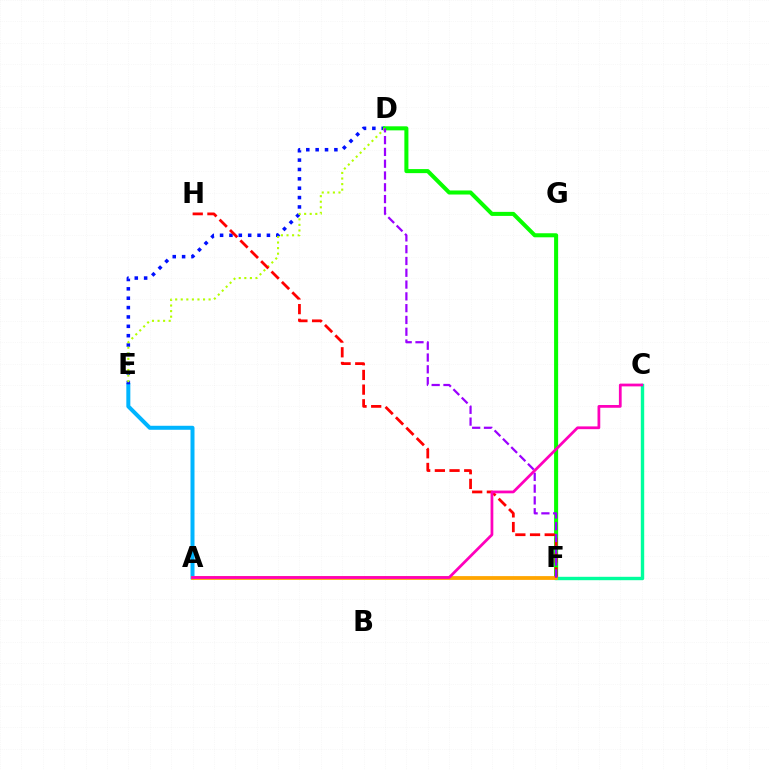{('A', 'E'): [{'color': '#00b5ff', 'line_style': 'solid', 'thickness': 2.88}], ('D', 'E'): [{'color': '#0010ff', 'line_style': 'dotted', 'thickness': 2.54}, {'color': '#b3ff00', 'line_style': 'dotted', 'thickness': 1.51}], ('D', 'F'): [{'color': '#08ff00', 'line_style': 'solid', 'thickness': 2.91}, {'color': '#9b00ff', 'line_style': 'dashed', 'thickness': 1.6}], ('C', 'F'): [{'color': '#00ff9d', 'line_style': 'solid', 'thickness': 2.44}], ('A', 'F'): [{'color': '#ffa500', 'line_style': 'solid', 'thickness': 2.73}], ('F', 'H'): [{'color': '#ff0000', 'line_style': 'dashed', 'thickness': 1.99}], ('A', 'C'): [{'color': '#ff00bd', 'line_style': 'solid', 'thickness': 1.98}]}